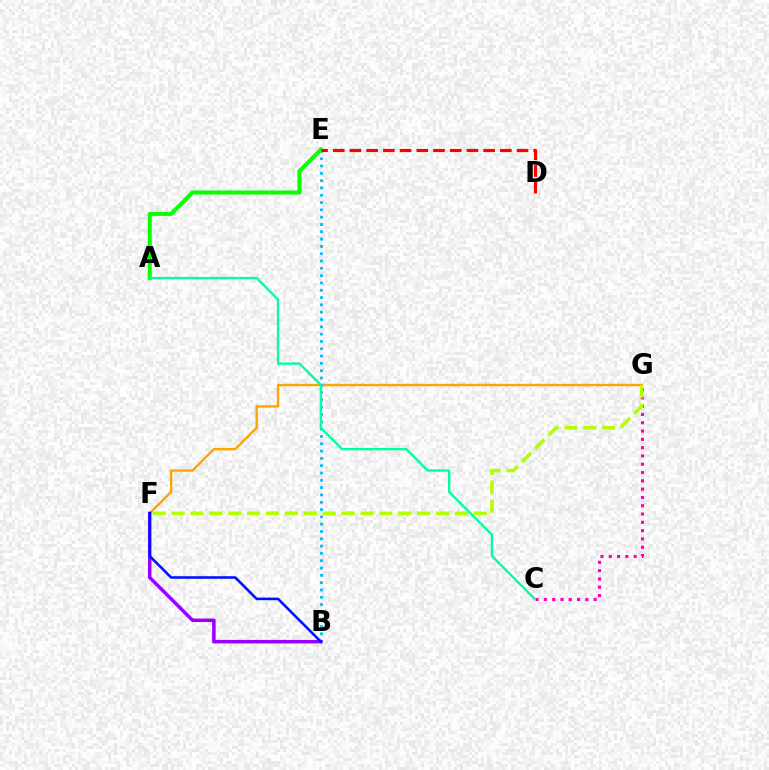{('C', 'G'): [{'color': '#ff00bd', 'line_style': 'dotted', 'thickness': 2.25}], ('F', 'G'): [{'color': '#ffa500', 'line_style': 'solid', 'thickness': 1.71}, {'color': '#b3ff00', 'line_style': 'dashed', 'thickness': 2.57}], ('B', 'E'): [{'color': '#00b5ff', 'line_style': 'dotted', 'thickness': 1.99}], ('A', 'E'): [{'color': '#08ff00', 'line_style': 'solid', 'thickness': 2.91}], ('A', 'C'): [{'color': '#00ff9d', 'line_style': 'solid', 'thickness': 1.68}], ('D', 'E'): [{'color': '#ff0000', 'line_style': 'dashed', 'thickness': 2.27}], ('B', 'F'): [{'color': '#9b00ff', 'line_style': 'solid', 'thickness': 2.52}, {'color': '#0010ff', 'line_style': 'solid', 'thickness': 1.84}]}